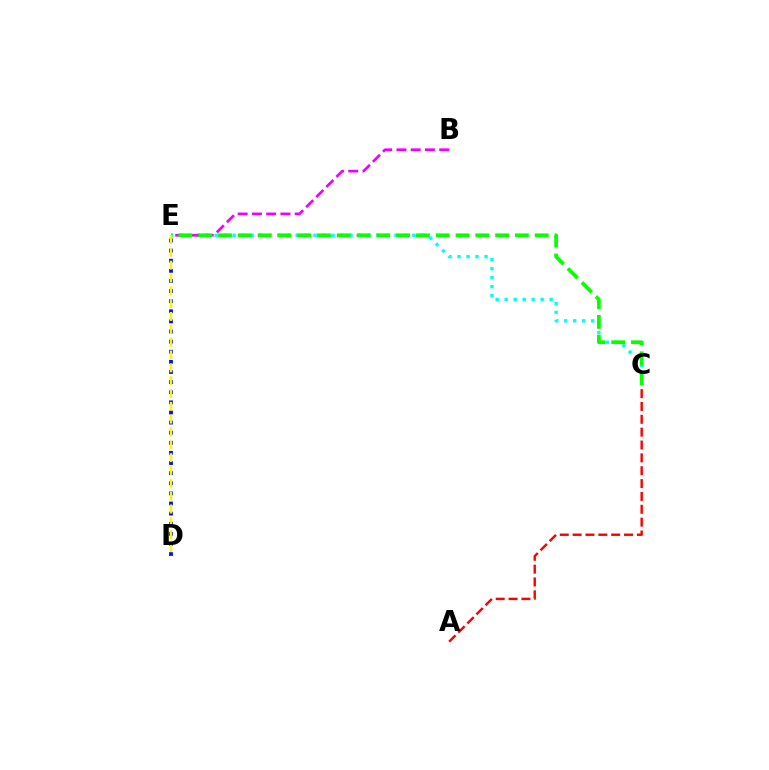{('D', 'E'): [{'color': '#0010ff', 'line_style': 'dotted', 'thickness': 2.75}, {'color': '#fcf500', 'line_style': 'dashed', 'thickness': 1.74}], ('C', 'E'): [{'color': '#00fff6', 'line_style': 'dotted', 'thickness': 2.44}, {'color': '#08ff00', 'line_style': 'dashed', 'thickness': 2.69}], ('B', 'E'): [{'color': '#ee00ff', 'line_style': 'dashed', 'thickness': 1.94}], ('A', 'C'): [{'color': '#ff0000', 'line_style': 'dashed', 'thickness': 1.75}]}